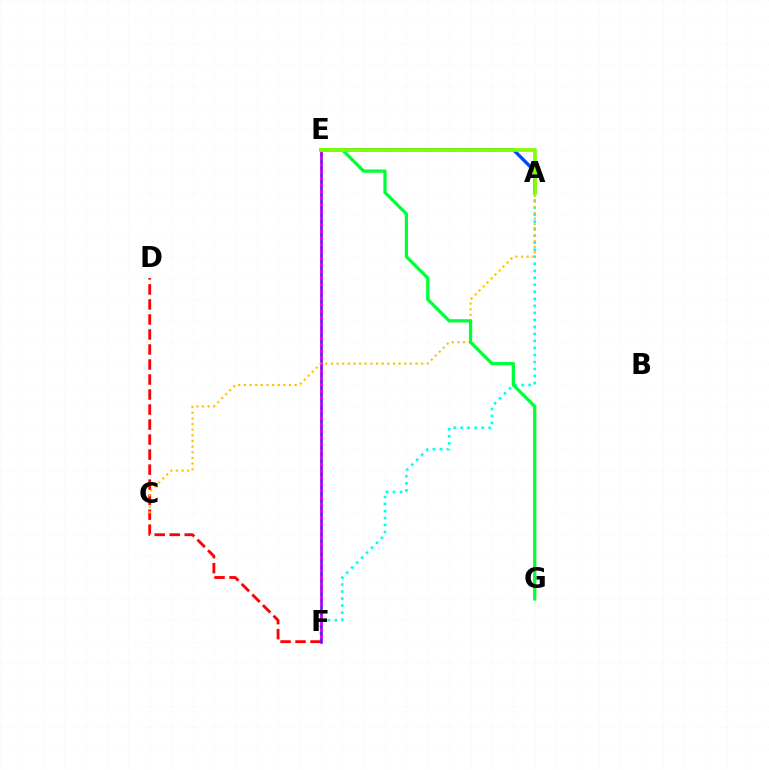{('A', 'F'): [{'color': '#00fff6', 'line_style': 'dotted', 'thickness': 1.91}], ('A', 'E'): [{'color': '#004bff', 'line_style': 'solid', 'thickness': 2.44}, {'color': '#84ff00', 'line_style': 'solid', 'thickness': 2.69}], ('D', 'F'): [{'color': '#ff0000', 'line_style': 'dashed', 'thickness': 2.04}], ('E', 'F'): [{'color': '#7200ff', 'line_style': 'solid', 'thickness': 1.85}, {'color': '#ff00cf', 'line_style': 'dotted', 'thickness': 1.81}], ('A', 'C'): [{'color': '#ffbd00', 'line_style': 'dotted', 'thickness': 1.53}], ('E', 'G'): [{'color': '#00ff39', 'line_style': 'solid', 'thickness': 2.36}]}